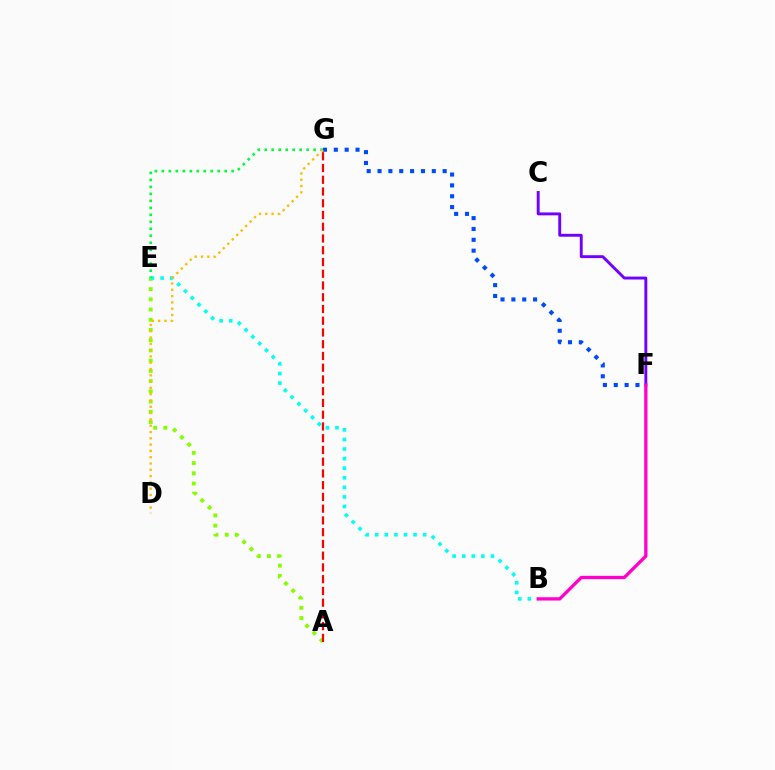{('A', 'E'): [{'color': '#84ff00', 'line_style': 'dotted', 'thickness': 2.78}], ('B', 'E'): [{'color': '#00fff6', 'line_style': 'dotted', 'thickness': 2.6}], ('E', 'G'): [{'color': '#00ff39', 'line_style': 'dotted', 'thickness': 1.9}], ('F', 'G'): [{'color': '#004bff', 'line_style': 'dotted', 'thickness': 2.95}], ('D', 'G'): [{'color': '#ffbd00', 'line_style': 'dotted', 'thickness': 1.71}], ('C', 'F'): [{'color': '#7200ff', 'line_style': 'solid', 'thickness': 2.09}], ('A', 'G'): [{'color': '#ff0000', 'line_style': 'dashed', 'thickness': 1.6}], ('B', 'F'): [{'color': '#ff00cf', 'line_style': 'solid', 'thickness': 2.38}]}